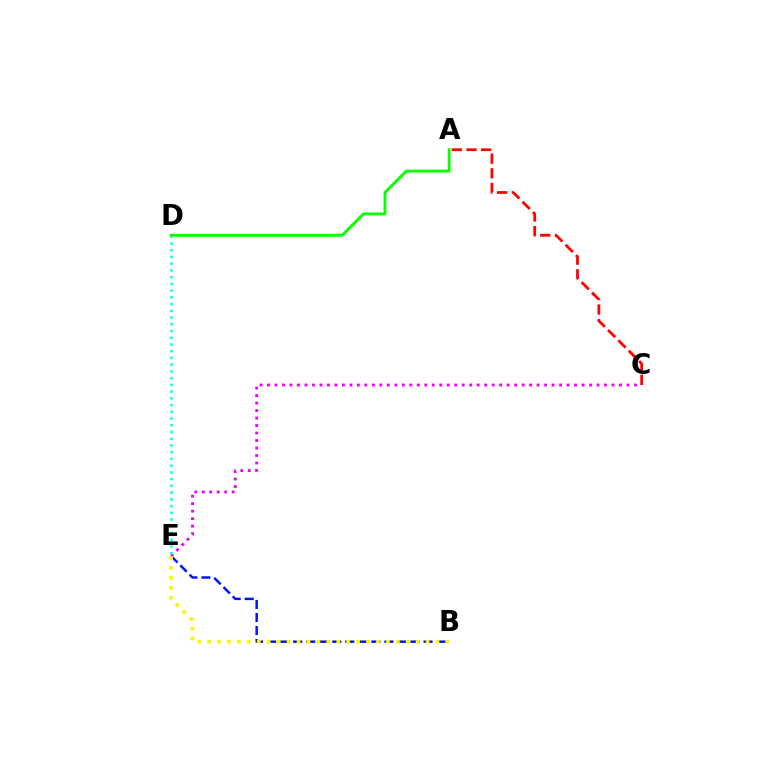{('B', 'E'): [{'color': '#0010ff', 'line_style': 'dashed', 'thickness': 1.77}, {'color': '#fcf500', 'line_style': 'dotted', 'thickness': 2.7}], ('C', 'E'): [{'color': '#ee00ff', 'line_style': 'dotted', 'thickness': 2.03}], ('D', 'E'): [{'color': '#00fff6', 'line_style': 'dotted', 'thickness': 1.83}], ('A', 'C'): [{'color': '#ff0000', 'line_style': 'dashed', 'thickness': 1.99}], ('A', 'D'): [{'color': '#08ff00', 'line_style': 'solid', 'thickness': 2.07}]}